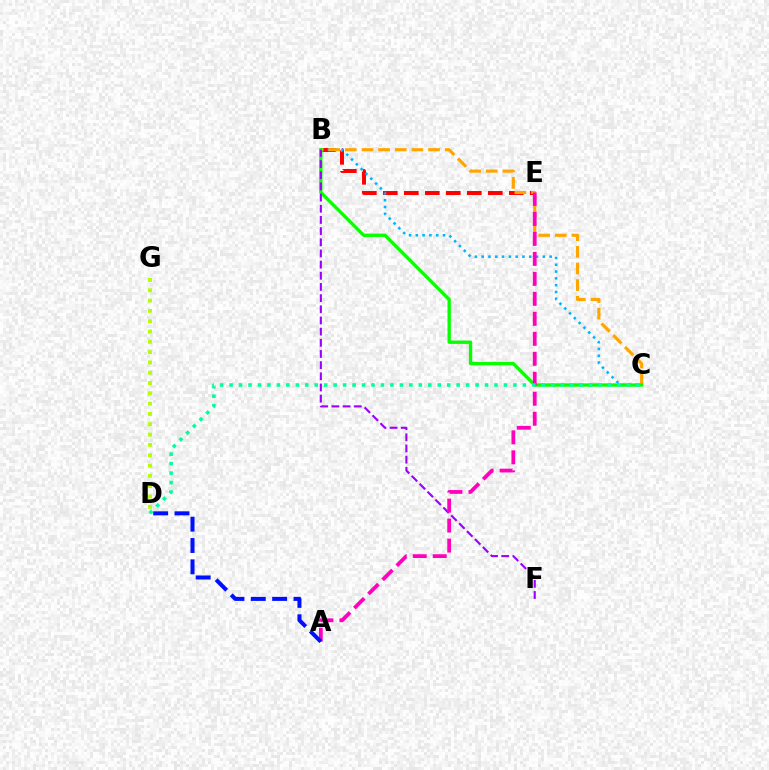{('B', 'E'): [{'color': '#ff0000', 'line_style': 'dashed', 'thickness': 2.85}], ('B', 'C'): [{'color': '#00b5ff', 'line_style': 'dotted', 'thickness': 1.85}, {'color': '#ffa500', 'line_style': 'dashed', 'thickness': 2.26}, {'color': '#08ff00', 'line_style': 'solid', 'thickness': 2.4}], ('B', 'F'): [{'color': '#9b00ff', 'line_style': 'dashed', 'thickness': 1.52}], ('A', 'E'): [{'color': '#ff00bd', 'line_style': 'dashed', 'thickness': 2.71}], ('C', 'D'): [{'color': '#00ff9d', 'line_style': 'dotted', 'thickness': 2.57}], ('D', 'G'): [{'color': '#b3ff00', 'line_style': 'dotted', 'thickness': 2.8}], ('A', 'D'): [{'color': '#0010ff', 'line_style': 'dashed', 'thickness': 2.9}]}